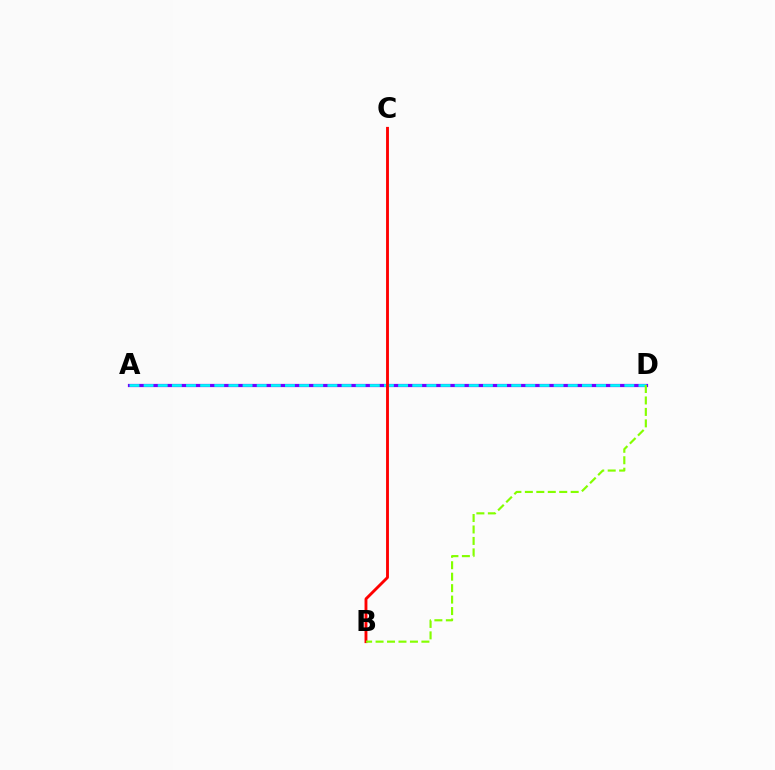{('A', 'D'): [{'color': '#7200ff', 'line_style': 'solid', 'thickness': 2.31}, {'color': '#00fff6', 'line_style': 'dashed', 'thickness': 1.92}], ('B', 'C'): [{'color': '#ff0000', 'line_style': 'solid', 'thickness': 2.06}], ('B', 'D'): [{'color': '#84ff00', 'line_style': 'dashed', 'thickness': 1.56}]}